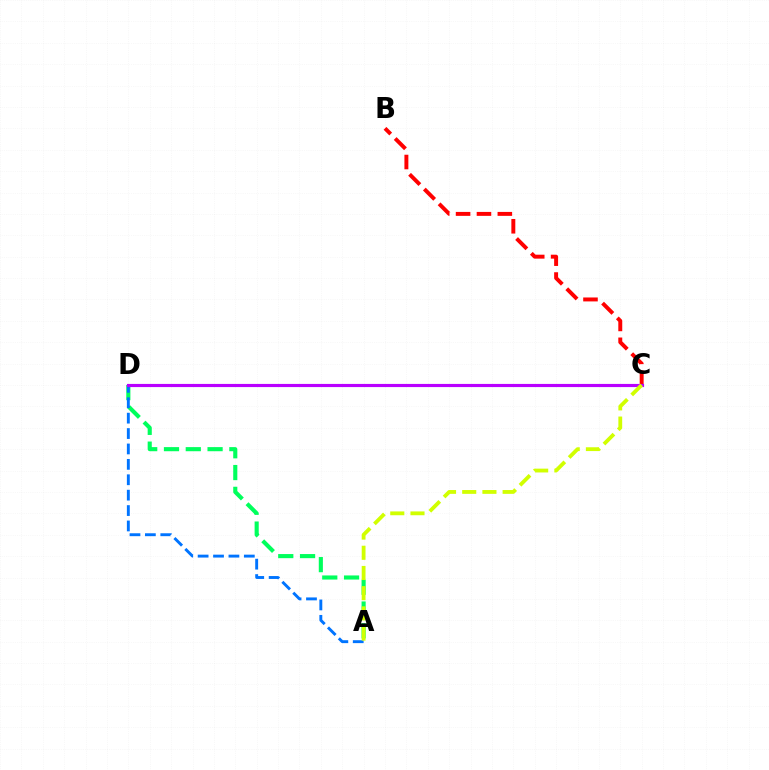{('A', 'D'): [{'color': '#00ff5c', 'line_style': 'dashed', 'thickness': 2.96}, {'color': '#0074ff', 'line_style': 'dashed', 'thickness': 2.09}], ('B', 'C'): [{'color': '#ff0000', 'line_style': 'dashed', 'thickness': 2.84}], ('C', 'D'): [{'color': '#b900ff', 'line_style': 'solid', 'thickness': 2.27}], ('A', 'C'): [{'color': '#d1ff00', 'line_style': 'dashed', 'thickness': 2.74}]}